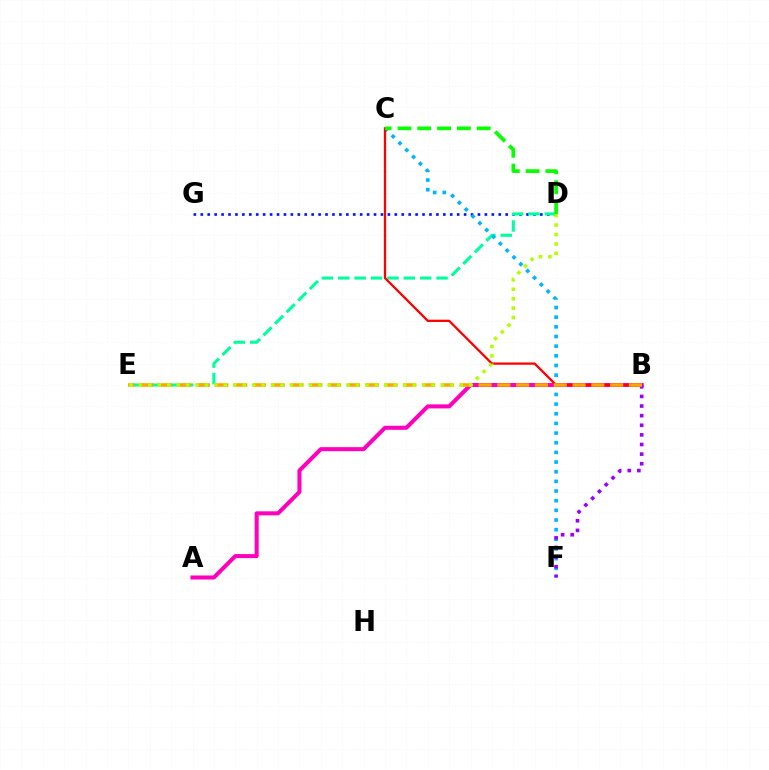{('D', 'G'): [{'color': '#0010ff', 'line_style': 'dotted', 'thickness': 1.88}], ('D', 'E'): [{'color': '#00ff9d', 'line_style': 'dashed', 'thickness': 2.23}, {'color': '#b3ff00', 'line_style': 'dotted', 'thickness': 2.56}], ('A', 'B'): [{'color': '#ff00bd', 'line_style': 'solid', 'thickness': 2.91}], ('C', 'F'): [{'color': '#00b5ff', 'line_style': 'dotted', 'thickness': 2.62}], ('B', 'C'): [{'color': '#ff0000', 'line_style': 'solid', 'thickness': 1.65}], ('B', 'F'): [{'color': '#9b00ff', 'line_style': 'dotted', 'thickness': 2.61}], ('C', 'D'): [{'color': '#08ff00', 'line_style': 'dashed', 'thickness': 2.69}], ('B', 'E'): [{'color': '#ffa500', 'line_style': 'dashed', 'thickness': 2.55}]}